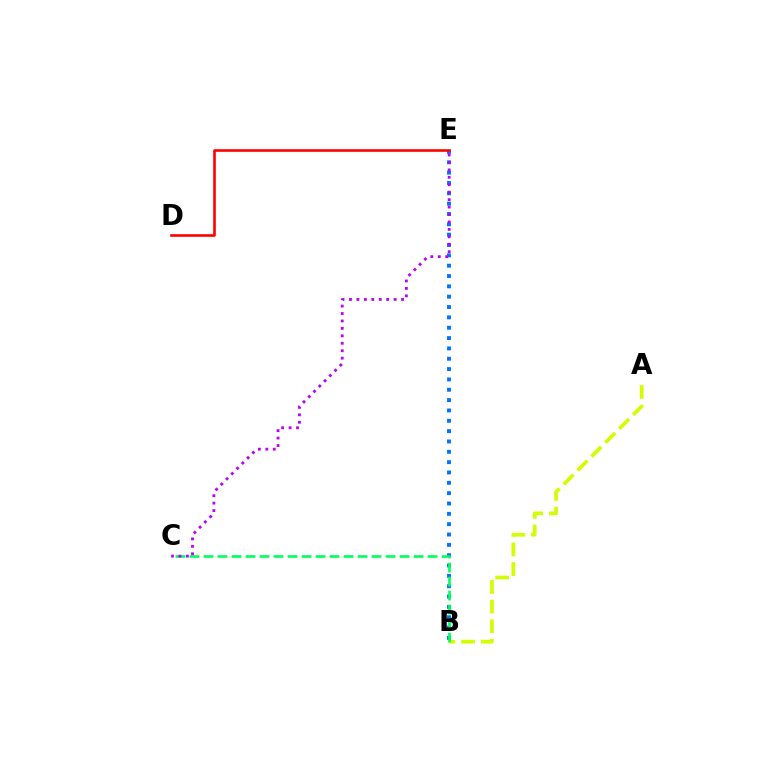{('B', 'E'): [{'color': '#0074ff', 'line_style': 'dotted', 'thickness': 2.81}], ('A', 'B'): [{'color': '#d1ff00', 'line_style': 'dashed', 'thickness': 2.67}], ('B', 'C'): [{'color': '#00ff5c', 'line_style': 'dashed', 'thickness': 1.9}], ('D', 'E'): [{'color': '#ff0000', 'line_style': 'solid', 'thickness': 1.88}], ('C', 'E'): [{'color': '#b900ff', 'line_style': 'dotted', 'thickness': 2.02}]}